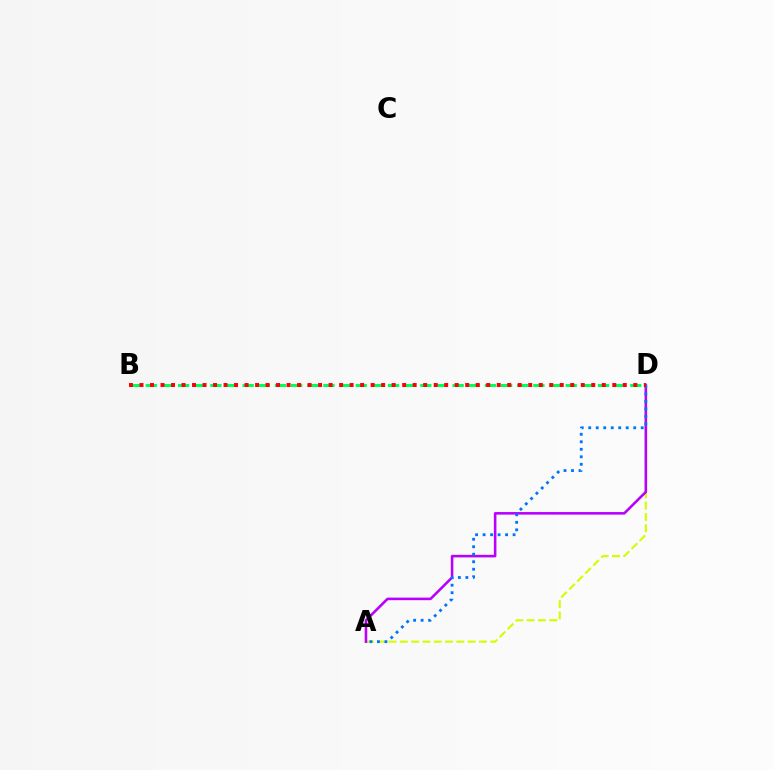{('A', 'D'): [{'color': '#d1ff00', 'line_style': 'dashed', 'thickness': 1.54}, {'color': '#b900ff', 'line_style': 'solid', 'thickness': 1.85}, {'color': '#0074ff', 'line_style': 'dotted', 'thickness': 2.04}], ('B', 'D'): [{'color': '#00ff5c', 'line_style': 'dashed', 'thickness': 2.19}, {'color': '#ff0000', 'line_style': 'dotted', 'thickness': 2.85}]}